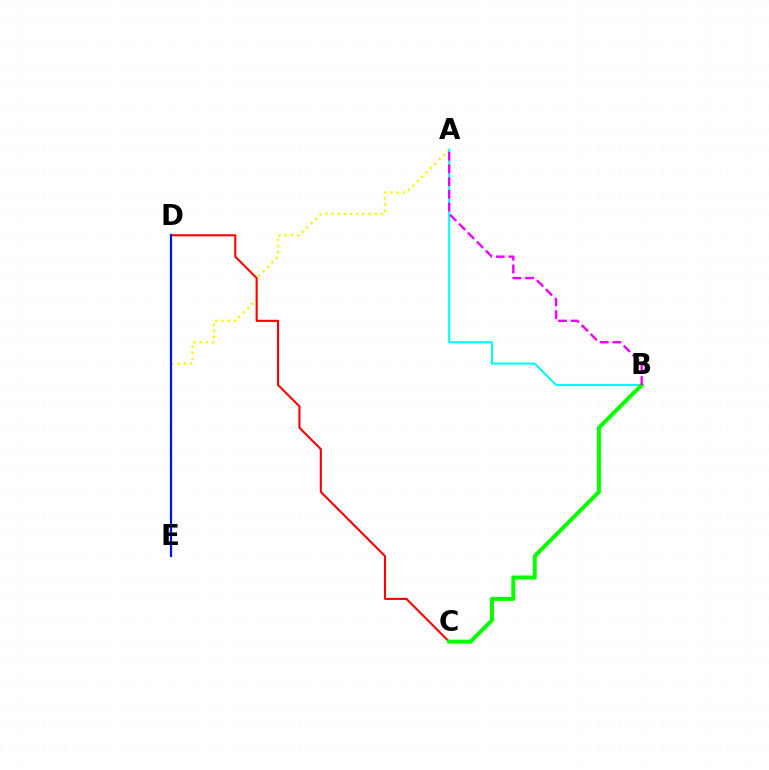{('A', 'E'): [{'color': '#fcf500', 'line_style': 'dotted', 'thickness': 1.68}], ('C', 'D'): [{'color': '#ff0000', 'line_style': 'solid', 'thickness': 1.51}], ('A', 'B'): [{'color': '#00fff6', 'line_style': 'solid', 'thickness': 1.51}, {'color': '#ee00ff', 'line_style': 'dashed', 'thickness': 1.72}], ('D', 'E'): [{'color': '#0010ff', 'line_style': 'solid', 'thickness': 1.59}], ('B', 'C'): [{'color': '#08ff00', 'line_style': 'solid', 'thickness': 2.9}]}